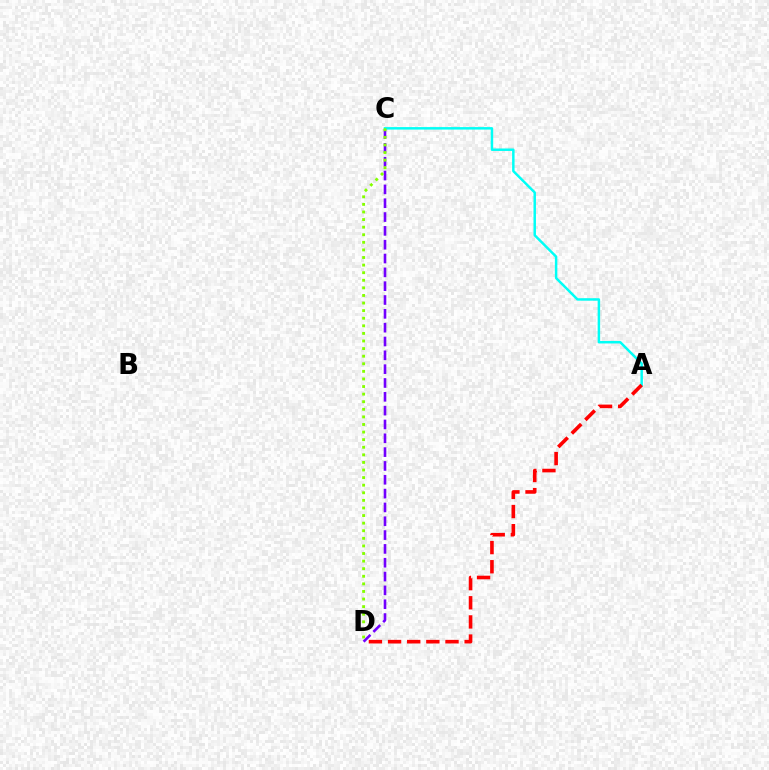{('A', 'C'): [{'color': '#00fff6', 'line_style': 'solid', 'thickness': 1.78}], ('C', 'D'): [{'color': '#7200ff', 'line_style': 'dashed', 'thickness': 1.88}, {'color': '#84ff00', 'line_style': 'dotted', 'thickness': 2.06}], ('A', 'D'): [{'color': '#ff0000', 'line_style': 'dashed', 'thickness': 2.6}]}